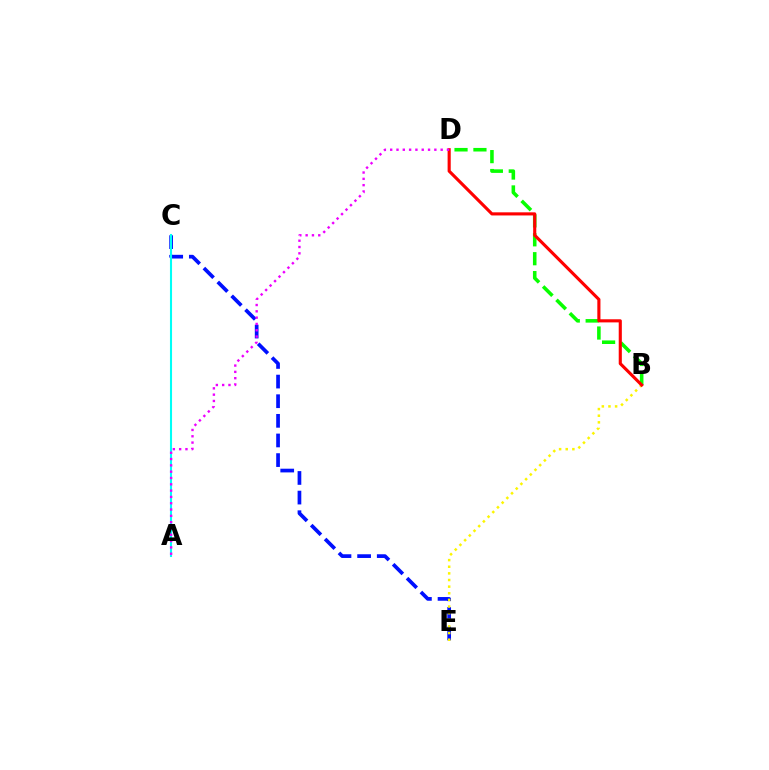{('C', 'E'): [{'color': '#0010ff', 'line_style': 'dashed', 'thickness': 2.67}], ('B', 'D'): [{'color': '#08ff00', 'line_style': 'dashed', 'thickness': 2.57}, {'color': '#ff0000', 'line_style': 'solid', 'thickness': 2.25}], ('A', 'C'): [{'color': '#00fff6', 'line_style': 'solid', 'thickness': 1.51}], ('B', 'E'): [{'color': '#fcf500', 'line_style': 'dotted', 'thickness': 1.8}], ('A', 'D'): [{'color': '#ee00ff', 'line_style': 'dotted', 'thickness': 1.71}]}